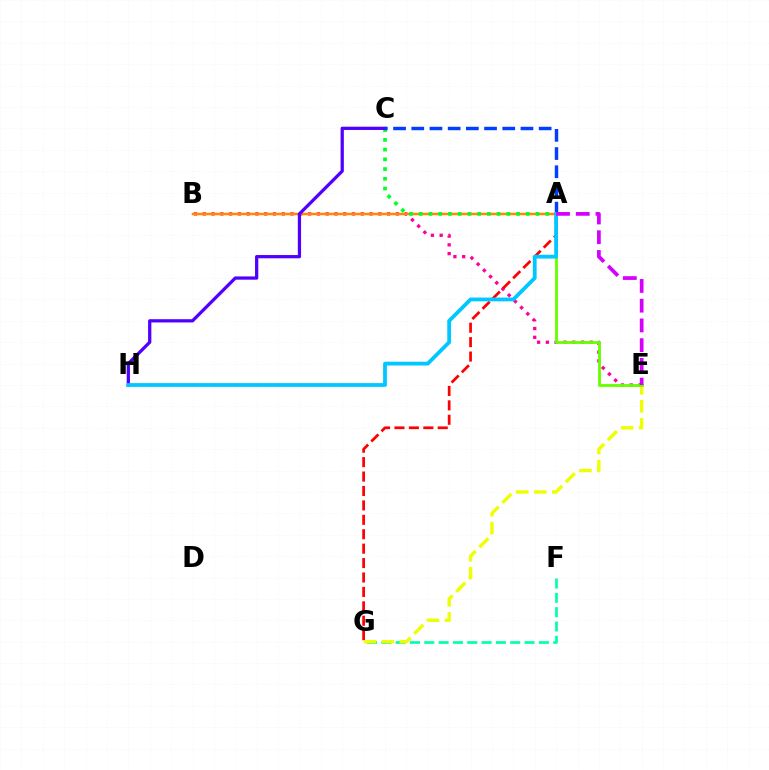{('F', 'G'): [{'color': '#00ffaf', 'line_style': 'dashed', 'thickness': 1.95}], ('B', 'E'): [{'color': '#ff00a0', 'line_style': 'dotted', 'thickness': 2.38}], ('A', 'G'): [{'color': '#ff0000', 'line_style': 'dashed', 'thickness': 1.96}], ('A', 'B'): [{'color': '#ff8800', 'line_style': 'solid', 'thickness': 1.8}], ('E', 'G'): [{'color': '#eeff00', 'line_style': 'dashed', 'thickness': 2.45}], ('A', 'C'): [{'color': '#00ff27', 'line_style': 'dotted', 'thickness': 2.64}, {'color': '#003fff', 'line_style': 'dashed', 'thickness': 2.47}], ('C', 'H'): [{'color': '#4f00ff', 'line_style': 'solid', 'thickness': 2.34}], ('A', 'E'): [{'color': '#66ff00', 'line_style': 'solid', 'thickness': 2.03}, {'color': '#d600ff', 'line_style': 'dashed', 'thickness': 2.68}], ('A', 'H'): [{'color': '#00c7ff', 'line_style': 'solid', 'thickness': 2.73}]}